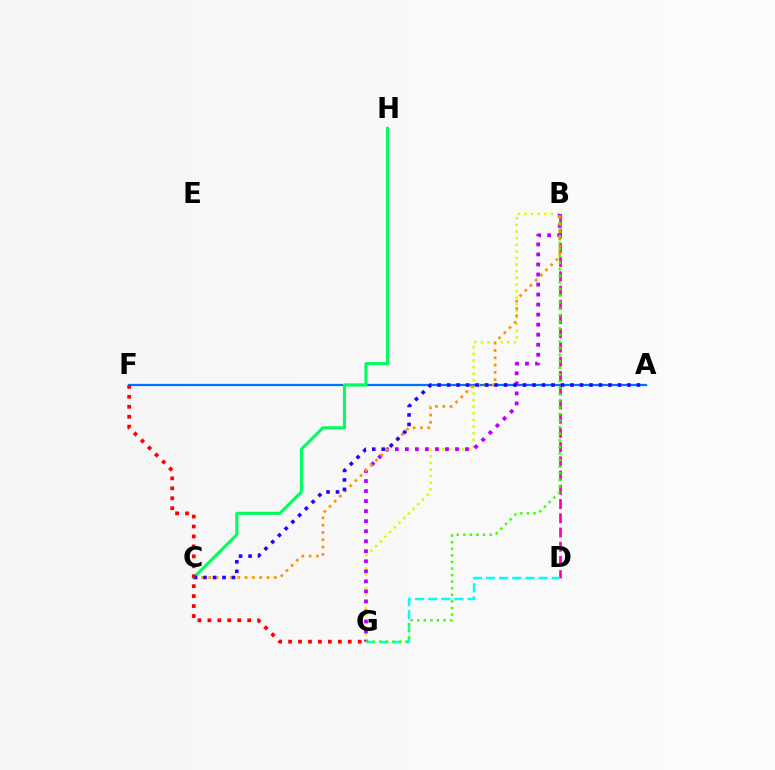{('B', 'D'): [{'color': '#ff00ac', 'line_style': 'dashed', 'thickness': 1.93}], ('D', 'G'): [{'color': '#00fff6', 'line_style': 'dashed', 'thickness': 1.78}], ('B', 'G'): [{'color': '#d1ff00', 'line_style': 'dotted', 'thickness': 1.8}, {'color': '#b900ff', 'line_style': 'dotted', 'thickness': 2.73}, {'color': '#3dff00', 'line_style': 'dotted', 'thickness': 1.79}], ('A', 'F'): [{'color': '#0074ff', 'line_style': 'solid', 'thickness': 1.61}], ('B', 'C'): [{'color': '#ff9400', 'line_style': 'dotted', 'thickness': 1.98}], ('C', 'H'): [{'color': '#00ff5c', 'line_style': 'solid', 'thickness': 2.21}], ('A', 'C'): [{'color': '#2500ff', 'line_style': 'dotted', 'thickness': 2.58}], ('F', 'G'): [{'color': '#ff0000', 'line_style': 'dotted', 'thickness': 2.7}]}